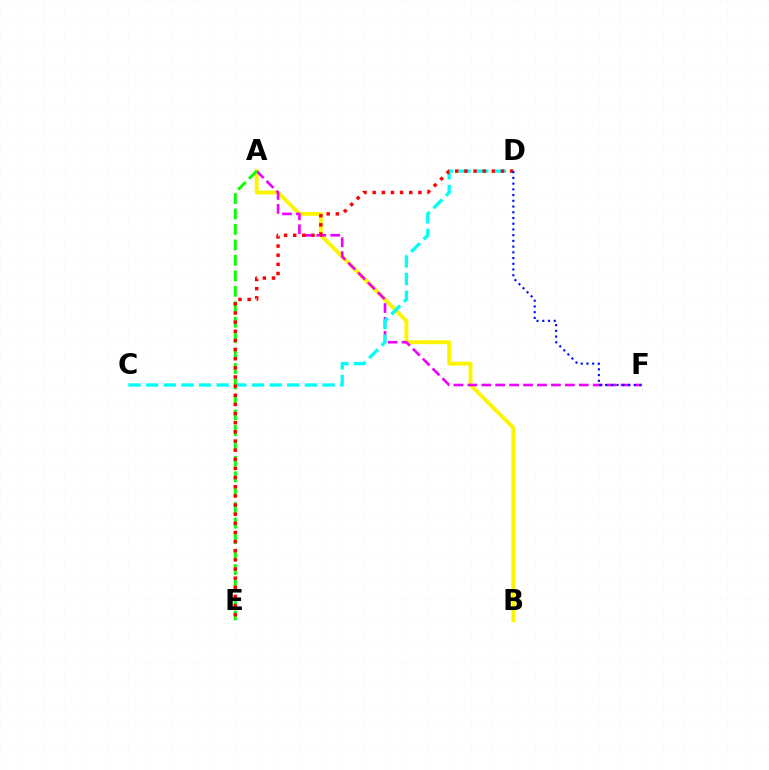{('A', 'B'): [{'color': '#fcf500', 'line_style': 'solid', 'thickness': 2.8}], ('A', 'F'): [{'color': '#ee00ff', 'line_style': 'dashed', 'thickness': 1.89}], ('C', 'D'): [{'color': '#00fff6', 'line_style': 'dashed', 'thickness': 2.4}], ('A', 'E'): [{'color': '#08ff00', 'line_style': 'dashed', 'thickness': 2.1}], ('D', 'E'): [{'color': '#ff0000', 'line_style': 'dotted', 'thickness': 2.48}], ('D', 'F'): [{'color': '#0010ff', 'line_style': 'dotted', 'thickness': 1.56}]}